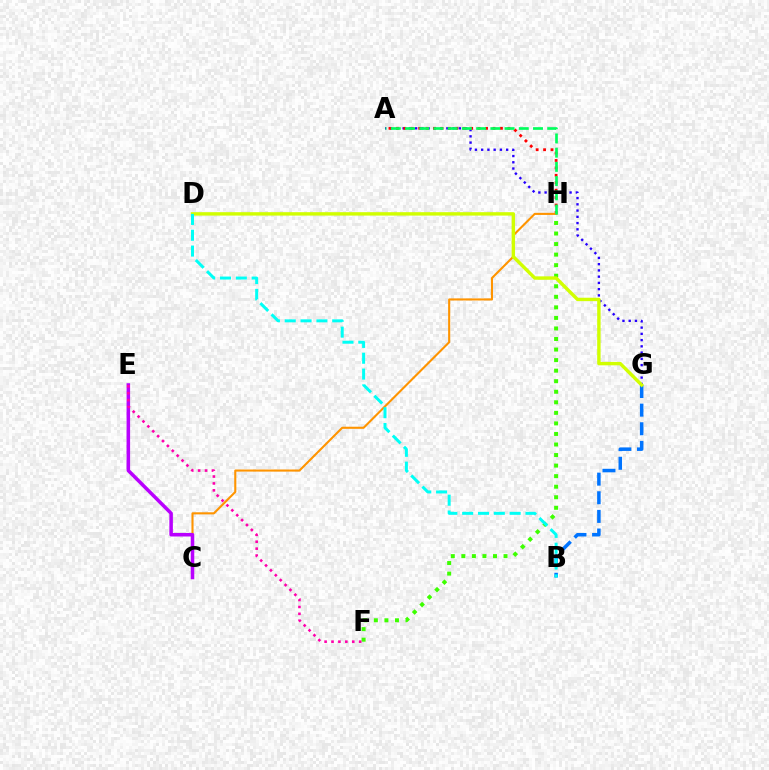{('A', 'G'): [{'color': '#2500ff', 'line_style': 'dotted', 'thickness': 1.7}], ('B', 'G'): [{'color': '#0074ff', 'line_style': 'dashed', 'thickness': 2.53}], ('A', 'H'): [{'color': '#ff0000', 'line_style': 'dotted', 'thickness': 2.02}, {'color': '#00ff5c', 'line_style': 'dashed', 'thickness': 1.93}], ('F', 'H'): [{'color': '#3dff00', 'line_style': 'dotted', 'thickness': 2.87}], ('C', 'H'): [{'color': '#ff9400', 'line_style': 'solid', 'thickness': 1.51}], ('D', 'G'): [{'color': '#d1ff00', 'line_style': 'solid', 'thickness': 2.46}], ('C', 'E'): [{'color': '#b900ff', 'line_style': 'solid', 'thickness': 2.54}], ('E', 'F'): [{'color': '#ff00ac', 'line_style': 'dotted', 'thickness': 1.88}], ('B', 'D'): [{'color': '#00fff6', 'line_style': 'dashed', 'thickness': 2.15}]}